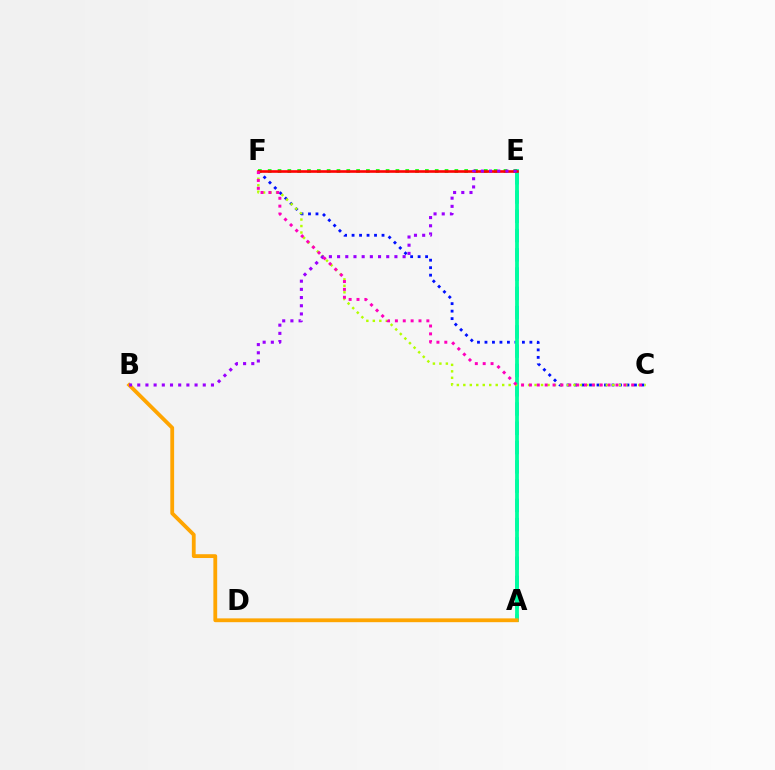{('A', 'E'): [{'color': '#00b5ff', 'line_style': 'dashed', 'thickness': 2.62}, {'color': '#00ff9d', 'line_style': 'solid', 'thickness': 2.73}], ('C', 'F'): [{'color': '#0010ff', 'line_style': 'dotted', 'thickness': 2.03}, {'color': '#b3ff00', 'line_style': 'dotted', 'thickness': 1.76}, {'color': '#ff00bd', 'line_style': 'dotted', 'thickness': 2.14}], ('E', 'F'): [{'color': '#08ff00', 'line_style': 'dotted', 'thickness': 2.67}, {'color': '#ff0000', 'line_style': 'solid', 'thickness': 1.89}], ('A', 'B'): [{'color': '#ffa500', 'line_style': 'solid', 'thickness': 2.74}], ('B', 'E'): [{'color': '#9b00ff', 'line_style': 'dotted', 'thickness': 2.23}]}